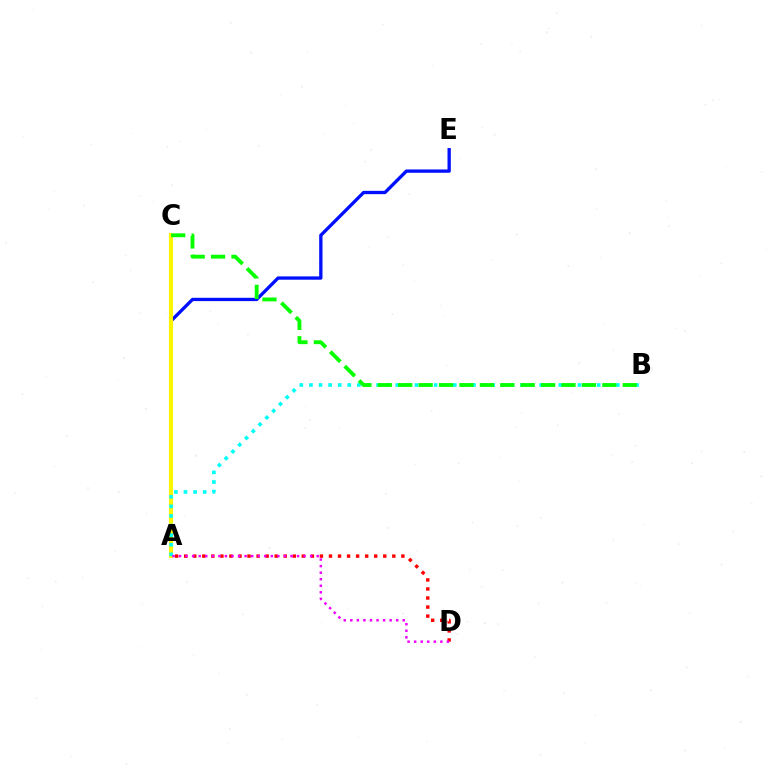{('A', 'E'): [{'color': '#0010ff', 'line_style': 'solid', 'thickness': 2.39}], ('A', 'D'): [{'color': '#ff0000', 'line_style': 'dotted', 'thickness': 2.46}, {'color': '#ee00ff', 'line_style': 'dotted', 'thickness': 1.78}], ('A', 'C'): [{'color': '#fcf500', 'line_style': 'solid', 'thickness': 2.95}], ('A', 'B'): [{'color': '#00fff6', 'line_style': 'dotted', 'thickness': 2.61}], ('B', 'C'): [{'color': '#08ff00', 'line_style': 'dashed', 'thickness': 2.77}]}